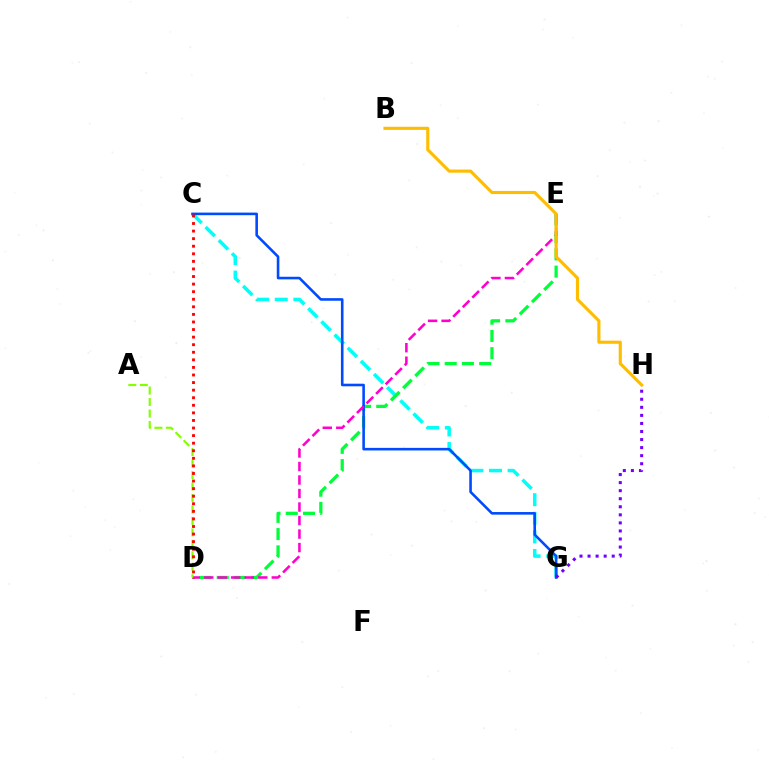{('C', 'G'): [{'color': '#00fff6', 'line_style': 'dashed', 'thickness': 2.53}, {'color': '#004bff', 'line_style': 'solid', 'thickness': 1.87}], ('D', 'E'): [{'color': '#00ff39', 'line_style': 'dashed', 'thickness': 2.34}, {'color': '#ff00cf', 'line_style': 'dashed', 'thickness': 1.84}], ('G', 'H'): [{'color': '#7200ff', 'line_style': 'dotted', 'thickness': 2.19}], ('B', 'H'): [{'color': '#ffbd00', 'line_style': 'solid', 'thickness': 2.25}], ('A', 'D'): [{'color': '#84ff00', 'line_style': 'dashed', 'thickness': 1.56}], ('C', 'D'): [{'color': '#ff0000', 'line_style': 'dotted', 'thickness': 2.06}]}